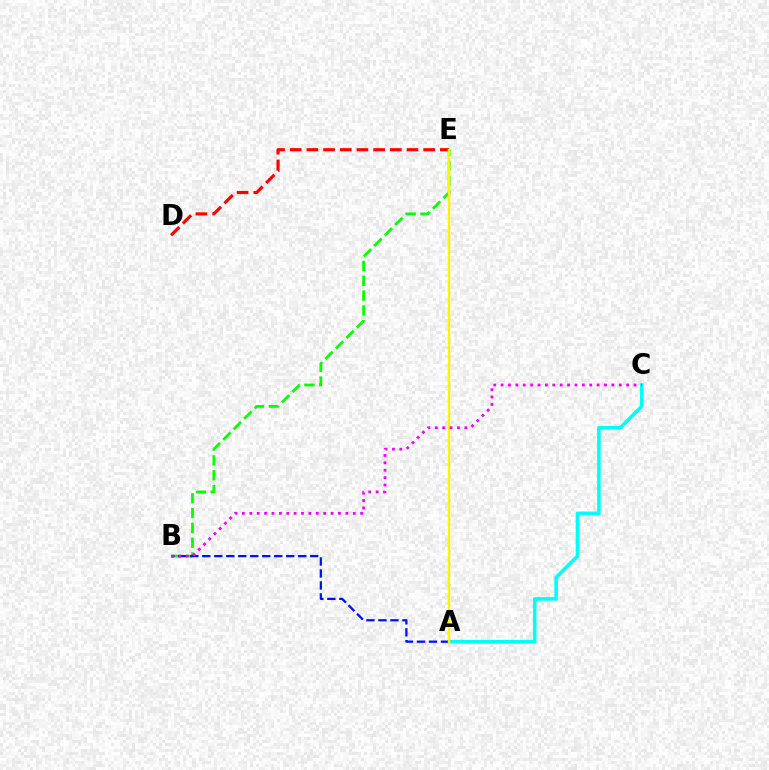{('D', 'E'): [{'color': '#ff0000', 'line_style': 'dashed', 'thickness': 2.27}], ('A', 'C'): [{'color': '#00fff6', 'line_style': 'solid', 'thickness': 2.56}], ('B', 'E'): [{'color': '#08ff00', 'line_style': 'dashed', 'thickness': 2.01}], ('A', 'B'): [{'color': '#0010ff', 'line_style': 'dashed', 'thickness': 1.63}], ('A', 'E'): [{'color': '#fcf500', 'line_style': 'solid', 'thickness': 1.72}], ('B', 'C'): [{'color': '#ee00ff', 'line_style': 'dotted', 'thickness': 2.01}]}